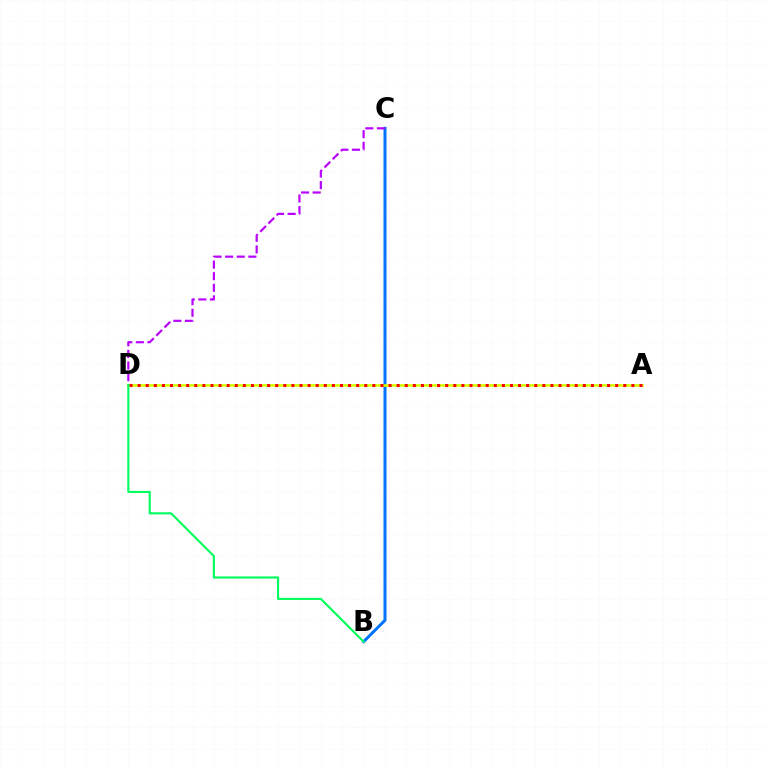{('B', 'C'): [{'color': '#0074ff', 'line_style': 'solid', 'thickness': 2.16}], ('A', 'D'): [{'color': '#d1ff00', 'line_style': 'solid', 'thickness': 1.9}, {'color': '#ff0000', 'line_style': 'dotted', 'thickness': 2.2}], ('C', 'D'): [{'color': '#b900ff', 'line_style': 'dashed', 'thickness': 1.58}], ('B', 'D'): [{'color': '#00ff5c', 'line_style': 'solid', 'thickness': 1.53}]}